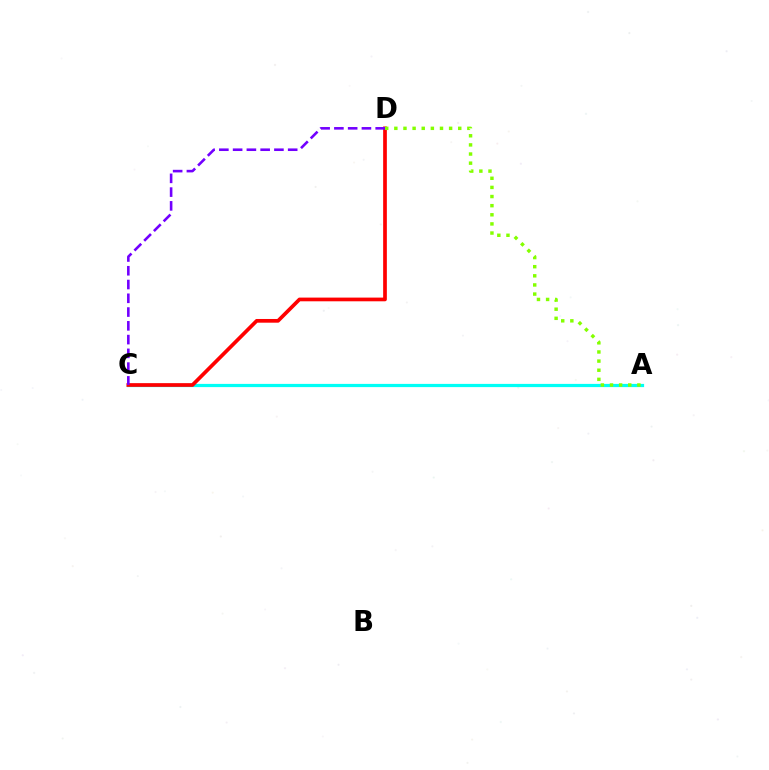{('A', 'C'): [{'color': '#00fff6', 'line_style': 'solid', 'thickness': 2.32}], ('C', 'D'): [{'color': '#ff0000', 'line_style': 'solid', 'thickness': 2.67}, {'color': '#7200ff', 'line_style': 'dashed', 'thickness': 1.87}], ('A', 'D'): [{'color': '#84ff00', 'line_style': 'dotted', 'thickness': 2.48}]}